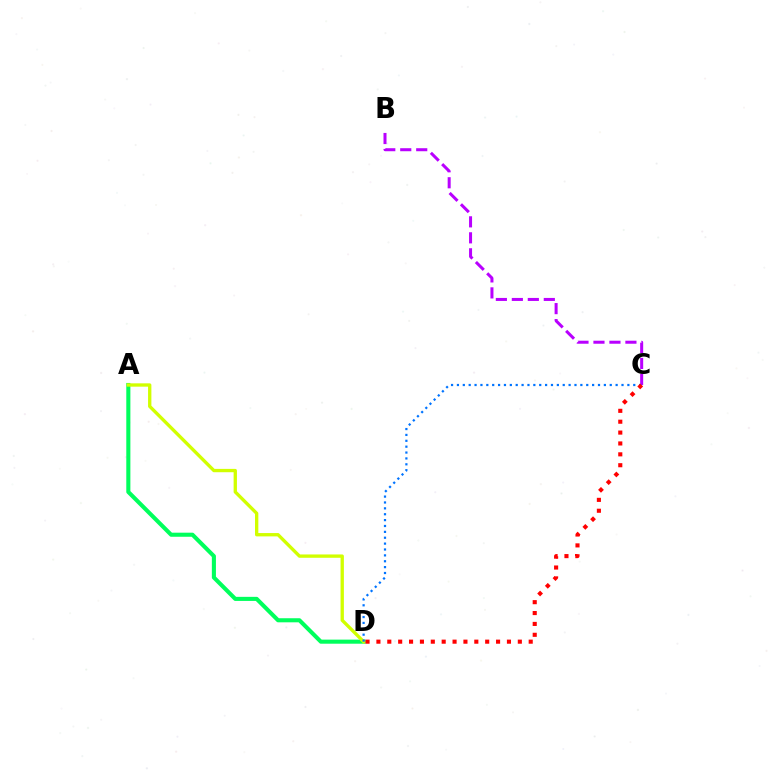{('B', 'C'): [{'color': '#b900ff', 'line_style': 'dashed', 'thickness': 2.17}], ('A', 'D'): [{'color': '#00ff5c', 'line_style': 'solid', 'thickness': 2.94}, {'color': '#d1ff00', 'line_style': 'solid', 'thickness': 2.4}], ('C', 'D'): [{'color': '#0074ff', 'line_style': 'dotted', 'thickness': 1.6}, {'color': '#ff0000', 'line_style': 'dotted', 'thickness': 2.96}]}